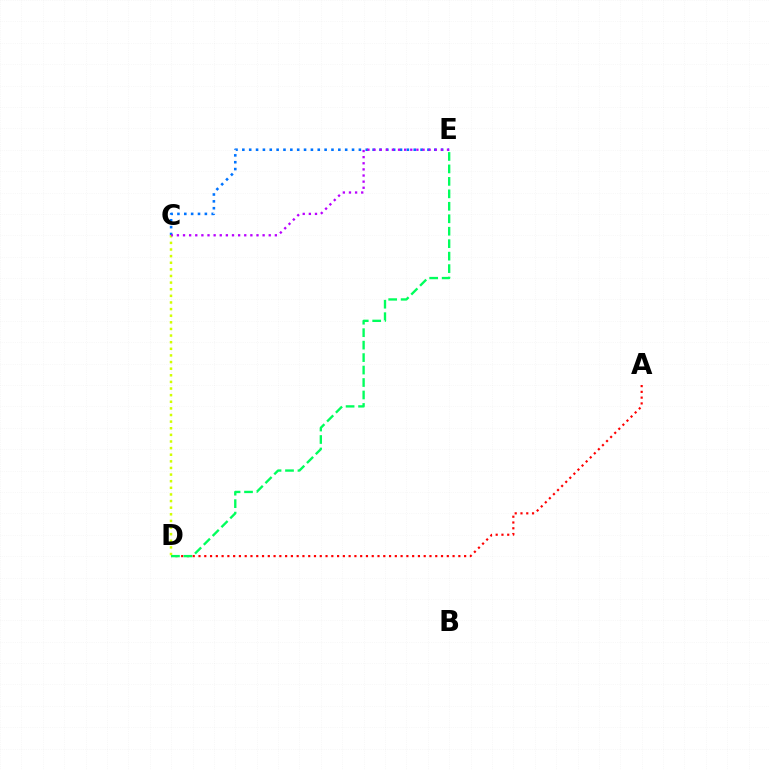{('A', 'D'): [{'color': '#ff0000', 'line_style': 'dotted', 'thickness': 1.57}], ('C', 'E'): [{'color': '#0074ff', 'line_style': 'dotted', 'thickness': 1.86}, {'color': '#b900ff', 'line_style': 'dotted', 'thickness': 1.66}], ('C', 'D'): [{'color': '#d1ff00', 'line_style': 'dotted', 'thickness': 1.8}], ('D', 'E'): [{'color': '#00ff5c', 'line_style': 'dashed', 'thickness': 1.69}]}